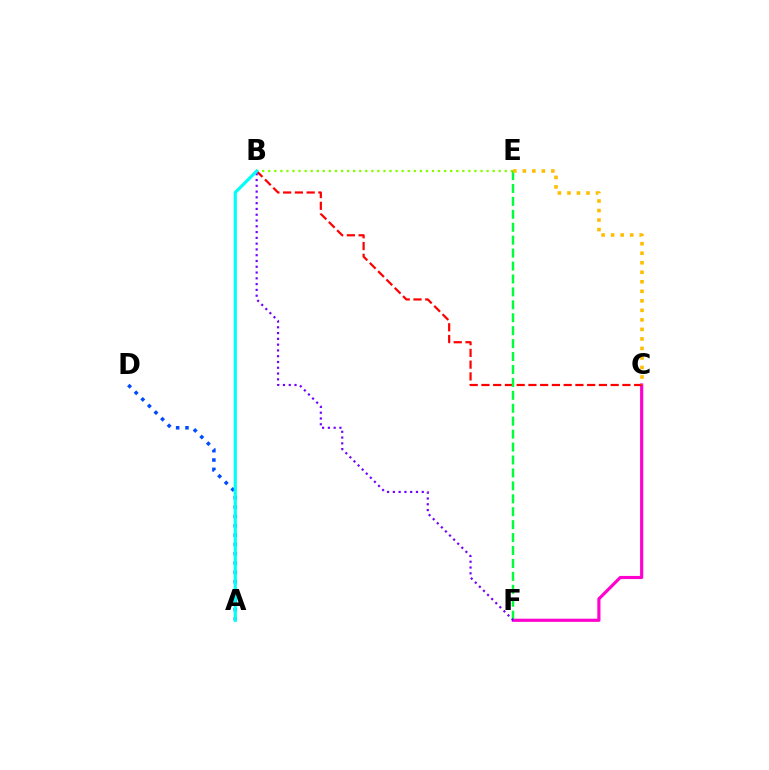{('B', 'E'): [{'color': '#84ff00', 'line_style': 'dotted', 'thickness': 1.65}], ('C', 'F'): [{'color': '#ff00cf', 'line_style': 'solid', 'thickness': 2.27}], ('B', 'C'): [{'color': '#ff0000', 'line_style': 'dashed', 'thickness': 1.6}], ('E', 'F'): [{'color': '#00ff39', 'line_style': 'dashed', 'thickness': 1.76}], ('B', 'F'): [{'color': '#7200ff', 'line_style': 'dotted', 'thickness': 1.57}], ('A', 'D'): [{'color': '#004bff', 'line_style': 'dotted', 'thickness': 2.53}], ('A', 'B'): [{'color': '#00fff6', 'line_style': 'solid', 'thickness': 2.28}], ('C', 'E'): [{'color': '#ffbd00', 'line_style': 'dotted', 'thickness': 2.59}]}